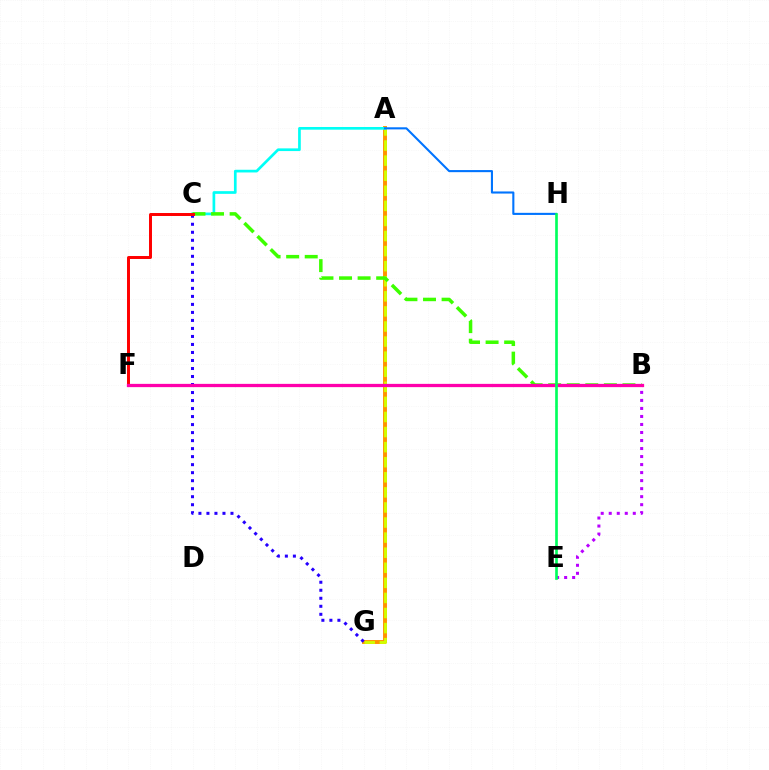{('A', 'G'): [{'color': '#ff9400', 'line_style': 'solid', 'thickness': 2.82}, {'color': '#d1ff00', 'line_style': 'dashed', 'thickness': 2.05}], ('A', 'C'): [{'color': '#00fff6', 'line_style': 'solid', 'thickness': 1.94}], ('B', 'C'): [{'color': '#3dff00', 'line_style': 'dashed', 'thickness': 2.52}], ('C', 'G'): [{'color': '#2500ff', 'line_style': 'dotted', 'thickness': 2.18}], ('C', 'F'): [{'color': '#ff0000', 'line_style': 'solid', 'thickness': 2.14}], ('B', 'E'): [{'color': '#b900ff', 'line_style': 'dotted', 'thickness': 2.18}], ('B', 'F'): [{'color': '#ff00ac', 'line_style': 'solid', 'thickness': 2.35}], ('A', 'H'): [{'color': '#0074ff', 'line_style': 'solid', 'thickness': 1.51}], ('E', 'H'): [{'color': '#00ff5c', 'line_style': 'solid', 'thickness': 1.92}]}